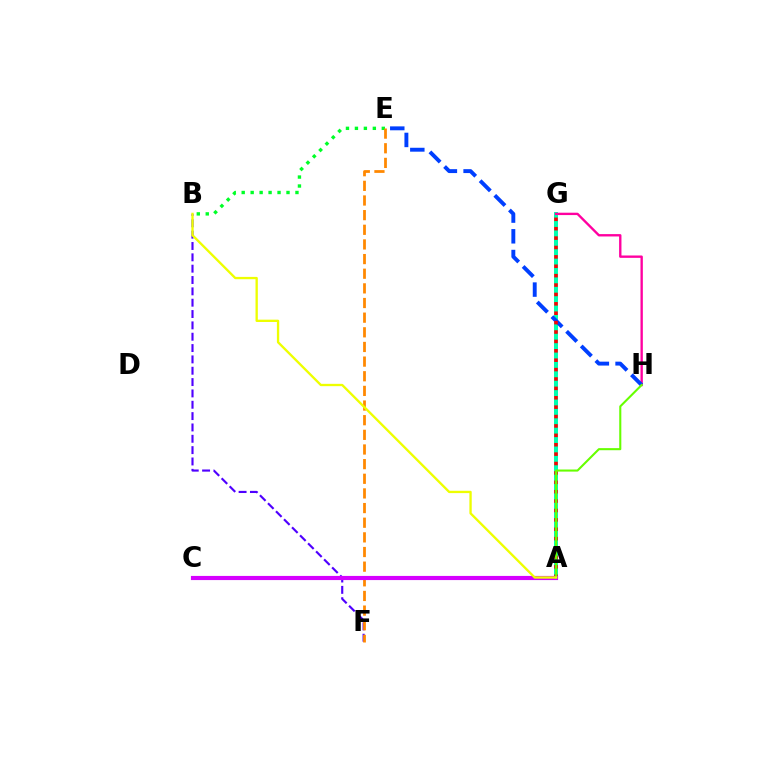{('B', 'F'): [{'color': '#4f00ff', 'line_style': 'dashed', 'thickness': 1.54}], ('A', 'G'): [{'color': '#00c7ff', 'line_style': 'dashed', 'thickness': 2.83}, {'color': '#00ffaf', 'line_style': 'solid', 'thickness': 2.85}, {'color': '#ff0000', 'line_style': 'dotted', 'thickness': 2.55}], ('B', 'E'): [{'color': '#00ff27', 'line_style': 'dotted', 'thickness': 2.43}], ('G', 'H'): [{'color': '#ff00a0', 'line_style': 'solid', 'thickness': 1.7}], ('E', 'F'): [{'color': '#ff8800', 'line_style': 'dashed', 'thickness': 1.99}], ('E', 'H'): [{'color': '#003fff', 'line_style': 'dashed', 'thickness': 2.81}], ('A', 'C'): [{'color': '#d600ff', 'line_style': 'solid', 'thickness': 2.99}], ('A', 'H'): [{'color': '#66ff00', 'line_style': 'solid', 'thickness': 1.5}], ('A', 'B'): [{'color': '#eeff00', 'line_style': 'solid', 'thickness': 1.68}]}